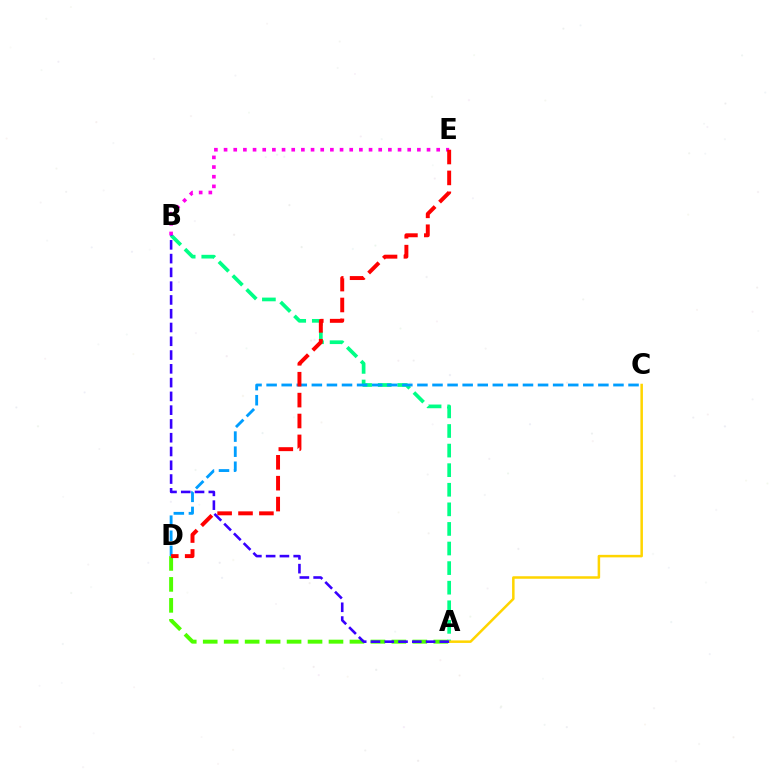{('A', 'D'): [{'color': '#4fff00', 'line_style': 'dashed', 'thickness': 2.85}], ('A', 'B'): [{'color': '#00ff86', 'line_style': 'dashed', 'thickness': 2.66}, {'color': '#3700ff', 'line_style': 'dashed', 'thickness': 1.87}], ('C', 'D'): [{'color': '#009eff', 'line_style': 'dashed', 'thickness': 2.05}], ('A', 'C'): [{'color': '#ffd500', 'line_style': 'solid', 'thickness': 1.81}], ('B', 'E'): [{'color': '#ff00ed', 'line_style': 'dotted', 'thickness': 2.63}], ('D', 'E'): [{'color': '#ff0000', 'line_style': 'dashed', 'thickness': 2.84}]}